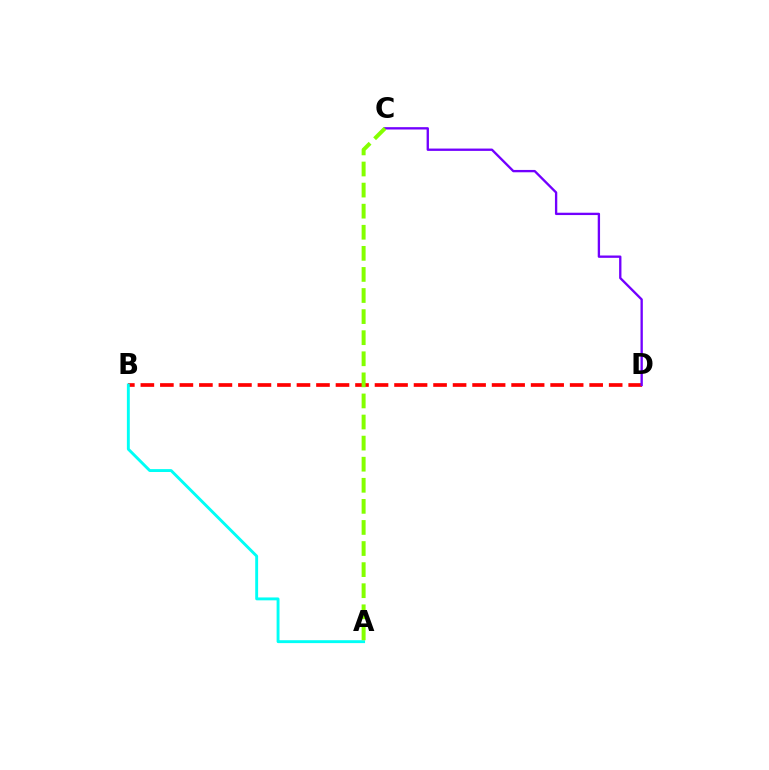{('B', 'D'): [{'color': '#ff0000', 'line_style': 'dashed', 'thickness': 2.65}], ('C', 'D'): [{'color': '#7200ff', 'line_style': 'solid', 'thickness': 1.68}], ('A', 'B'): [{'color': '#00fff6', 'line_style': 'solid', 'thickness': 2.08}], ('A', 'C'): [{'color': '#84ff00', 'line_style': 'dashed', 'thickness': 2.86}]}